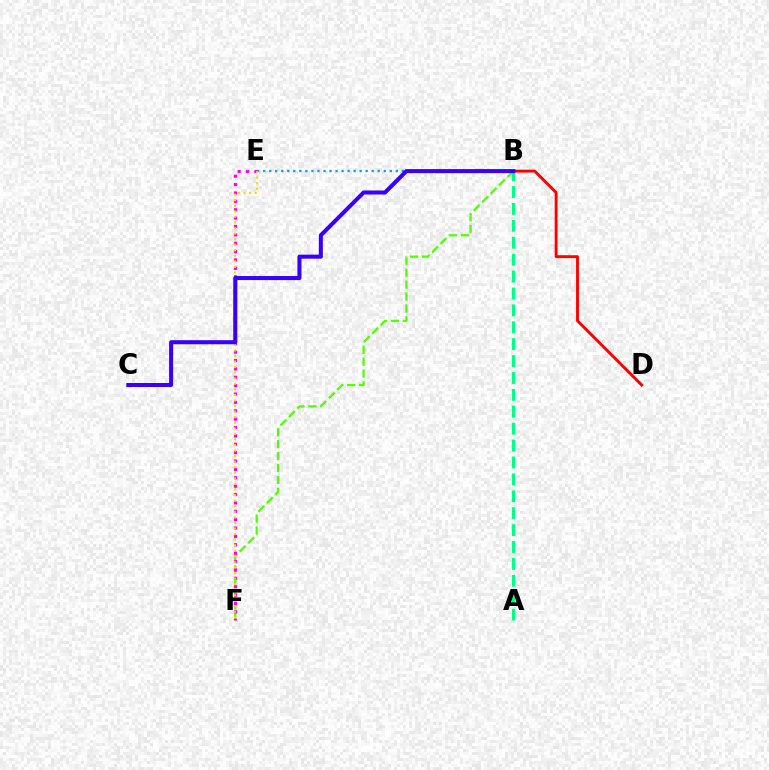{('B', 'F'): [{'color': '#4fff00', 'line_style': 'dashed', 'thickness': 1.62}], ('B', 'E'): [{'color': '#009eff', 'line_style': 'dotted', 'thickness': 1.64}], ('B', 'D'): [{'color': '#ff0000', 'line_style': 'solid', 'thickness': 2.08}], ('A', 'B'): [{'color': '#00ff86', 'line_style': 'dashed', 'thickness': 2.3}], ('E', 'F'): [{'color': '#ff00ed', 'line_style': 'dotted', 'thickness': 2.28}, {'color': '#ffd500', 'line_style': 'dotted', 'thickness': 1.51}], ('B', 'C'): [{'color': '#3700ff', 'line_style': 'solid', 'thickness': 2.91}]}